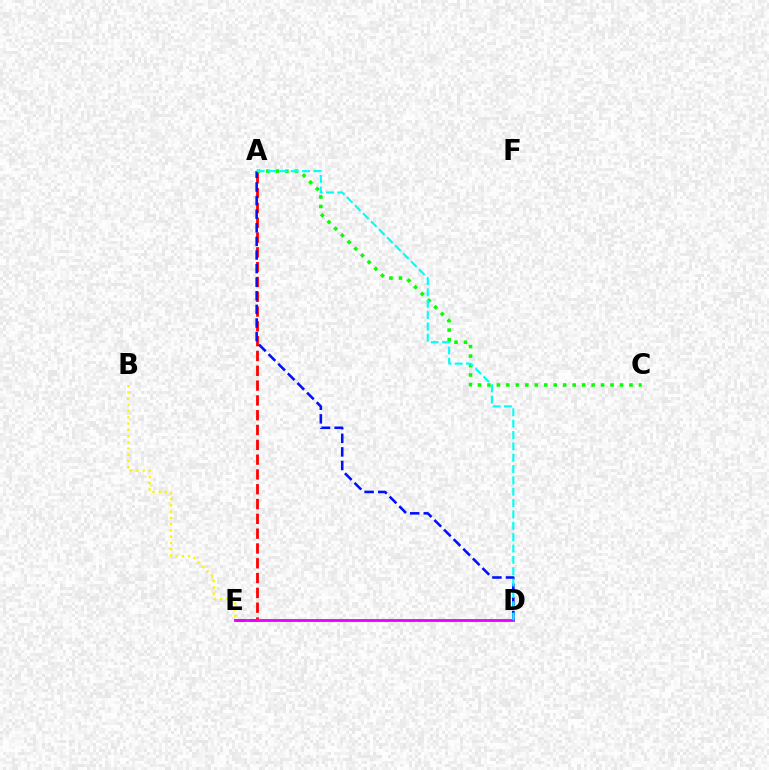{('A', 'E'): [{'color': '#ff0000', 'line_style': 'dashed', 'thickness': 2.01}], ('D', 'E'): [{'color': '#ee00ff', 'line_style': 'solid', 'thickness': 2.05}], ('A', 'C'): [{'color': '#08ff00', 'line_style': 'dotted', 'thickness': 2.57}], ('A', 'D'): [{'color': '#0010ff', 'line_style': 'dashed', 'thickness': 1.85}, {'color': '#00fff6', 'line_style': 'dashed', 'thickness': 1.54}], ('B', 'E'): [{'color': '#fcf500', 'line_style': 'dotted', 'thickness': 1.69}]}